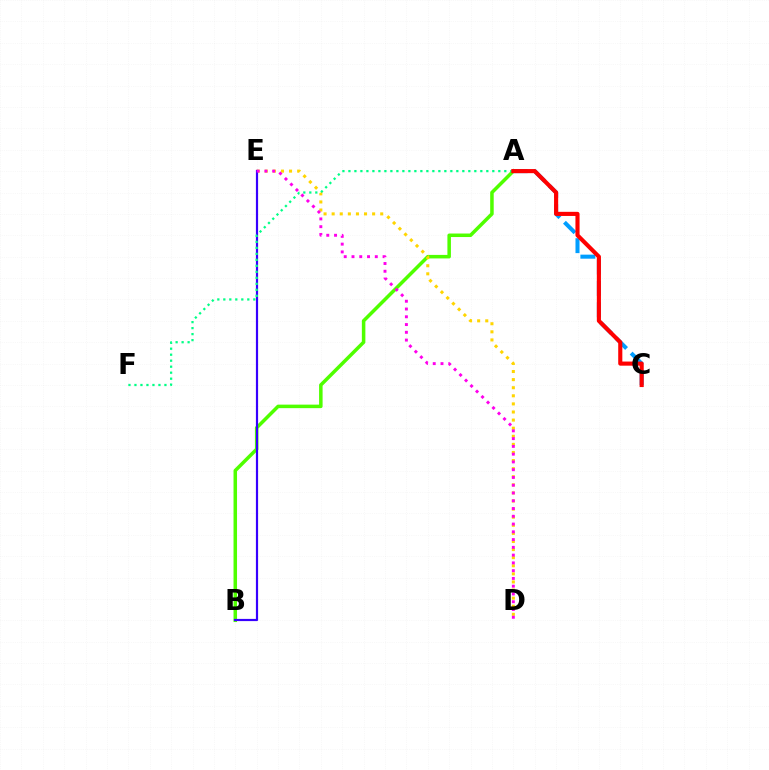{('A', 'B'): [{'color': '#4fff00', 'line_style': 'solid', 'thickness': 2.53}], ('D', 'E'): [{'color': '#ffd500', 'line_style': 'dotted', 'thickness': 2.2}, {'color': '#ff00ed', 'line_style': 'dotted', 'thickness': 2.11}], ('B', 'E'): [{'color': '#3700ff', 'line_style': 'solid', 'thickness': 1.58}], ('A', 'C'): [{'color': '#009eff', 'line_style': 'dashed', 'thickness': 2.9}, {'color': '#ff0000', 'line_style': 'solid', 'thickness': 2.97}], ('A', 'F'): [{'color': '#00ff86', 'line_style': 'dotted', 'thickness': 1.63}]}